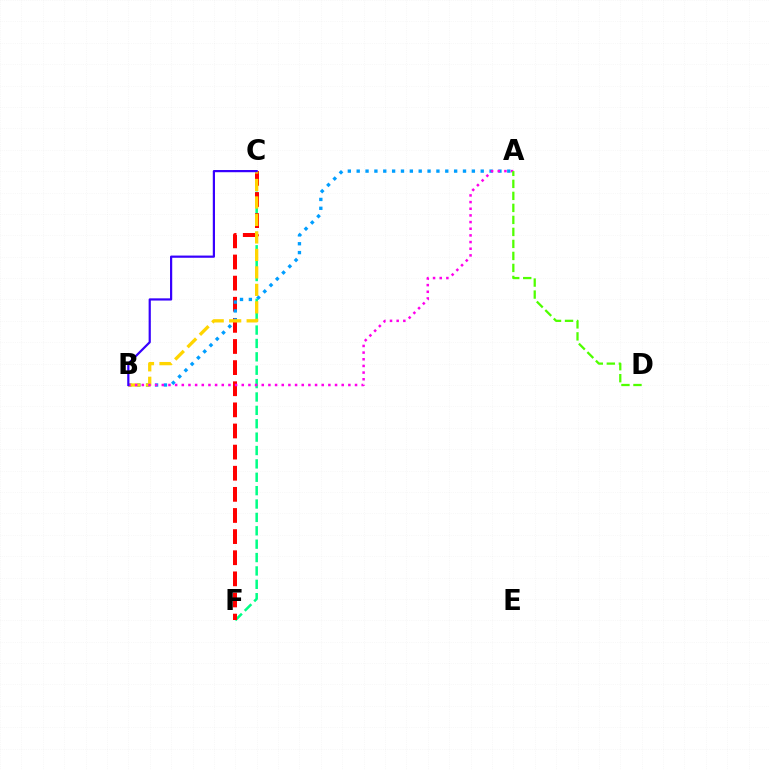{('C', 'F'): [{'color': '#00ff86', 'line_style': 'dashed', 'thickness': 1.82}, {'color': '#ff0000', 'line_style': 'dashed', 'thickness': 2.87}], ('A', 'B'): [{'color': '#009eff', 'line_style': 'dotted', 'thickness': 2.41}, {'color': '#ff00ed', 'line_style': 'dotted', 'thickness': 1.81}], ('B', 'C'): [{'color': '#ffd500', 'line_style': 'dashed', 'thickness': 2.37}, {'color': '#3700ff', 'line_style': 'solid', 'thickness': 1.59}], ('A', 'D'): [{'color': '#4fff00', 'line_style': 'dashed', 'thickness': 1.63}]}